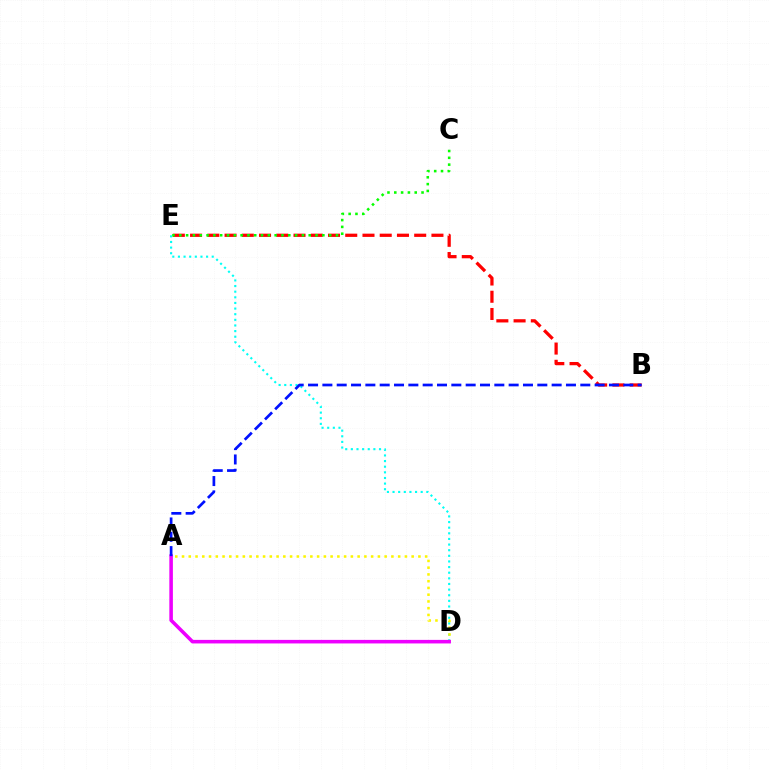{('B', 'E'): [{'color': '#ff0000', 'line_style': 'dashed', 'thickness': 2.34}], ('D', 'E'): [{'color': '#00fff6', 'line_style': 'dotted', 'thickness': 1.53}], ('C', 'E'): [{'color': '#08ff00', 'line_style': 'dotted', 'thickness': 1.85}], ('A', 'D'): [{'color': '#fcf500', 'line_style': 'dotted', 'thickness': 1.83}, {'color': '#ee00ff', 'line_style': 'solid', 'thickness': 2.56}], ('A', 'B'): [{'color': '#0010ff', 'line_style': 'dashed', 'thickness': 1.95}]}